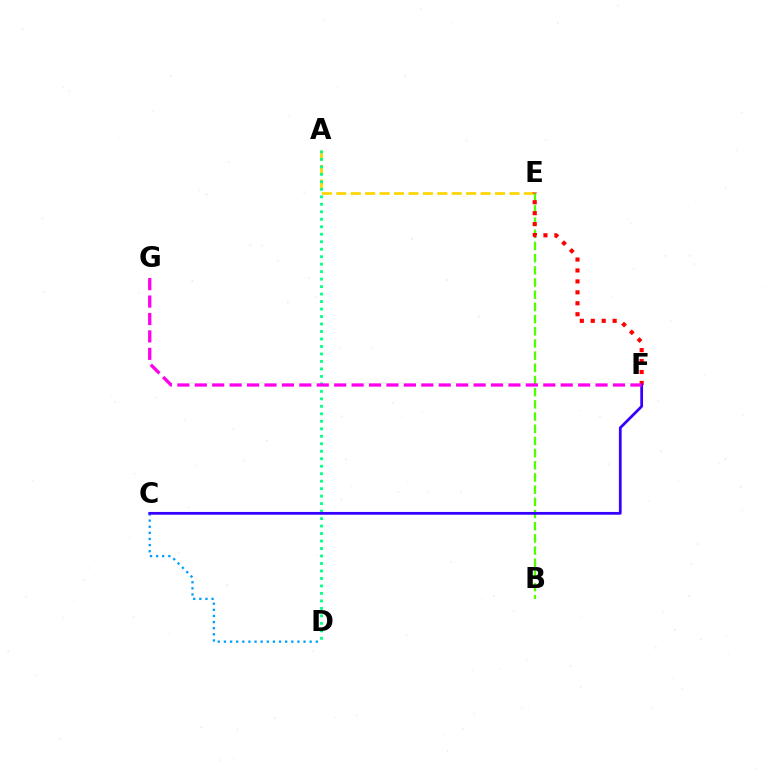{('A', 'E'): [{'color': '#ffd500', 'line_style': 'dashed', 'thickness': 1.96}], ('A', 'D'): [{'color': '#00ff86', 'line_style': 'dotted', 'thickness': 2.03}], ('B', 'E'): [{'color': '#4fff00', 'line_style': 'dashed', 'thickness': 1.66}], ('C', 'D'): [{'color': '#009eff', 'line_style': 'dotted', 'thickness': 1.66}], ('E', 'F'): [{'color': '#ff0000', 'line_style': 'dotted', 'thickness': 2.97}], ('C', 'F'): [{'color': '#3700ff', 'line_style': 'solid', 'thickness': 1.98}], ('F', 'G'): [{'color': '#ff00ed', 'line_style': 'dashed', 'thickness': 2.37}]}